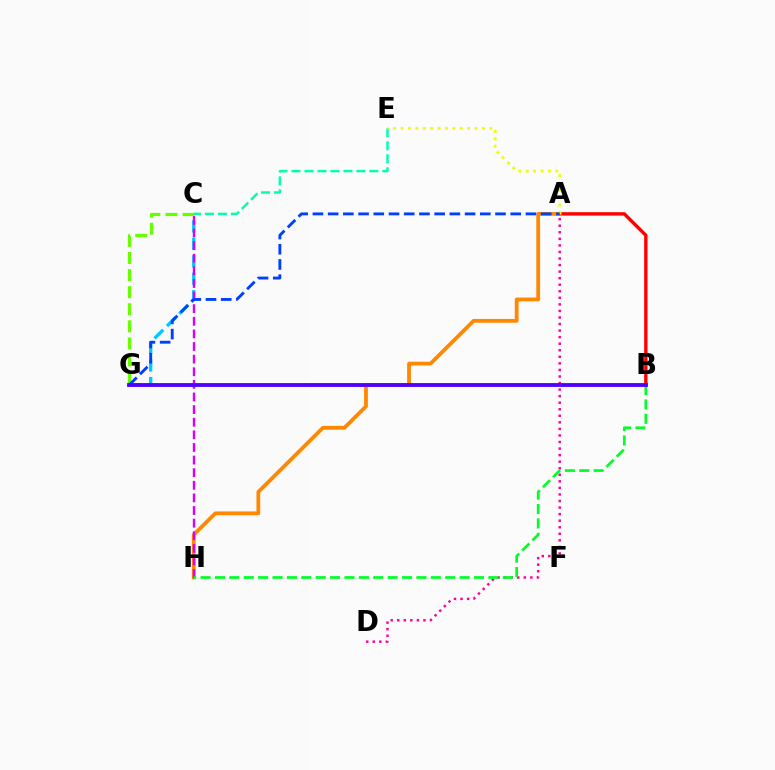{('C', 'E'): [{'color': '#00ffaf', 'line_style': 'dashed', 'thickness': 1.76}], ('A', 'D'): [{'color': '#ff00a0', 'line_style': 'dotted', 'thickness': 1.78}], ('C', 'G'): [{'color': '#00c7ff', 'line_style': 'dashed', 'thickness': 2.37}, {'color': '#66ff00', 'line_style': 'dashed', 'thickness': 2.32}], ('A', 'B'): [{'color': '#ff0000', 'line_style': 'solid', 'thickness': 2.44}], ('A', 'H'): [{'color': '#ff8800', 'line_style': 'solid', 'thickness': 2.72}], ('C', 'H'): [{'color': '#d600ff', 'line_style': 'dashed', 'thickness': 1.71}], ('B', 'H'): [{'color': '#00ff27', 'line_style': 'dashed', 'thickness': 1.96}], ('A', 'E'): [{'color': '#eeff00', 'line_style': 'dotted', 'thickness': 2.01}], ('A', 'G'): [{'color': '#003fff', 'line_style': 'dashed', 'thickness': 2.07}], ('B', 'G'): [{'color': '#4f00ff', 'line_style': 'solid', 'thickness': 2.76}]}